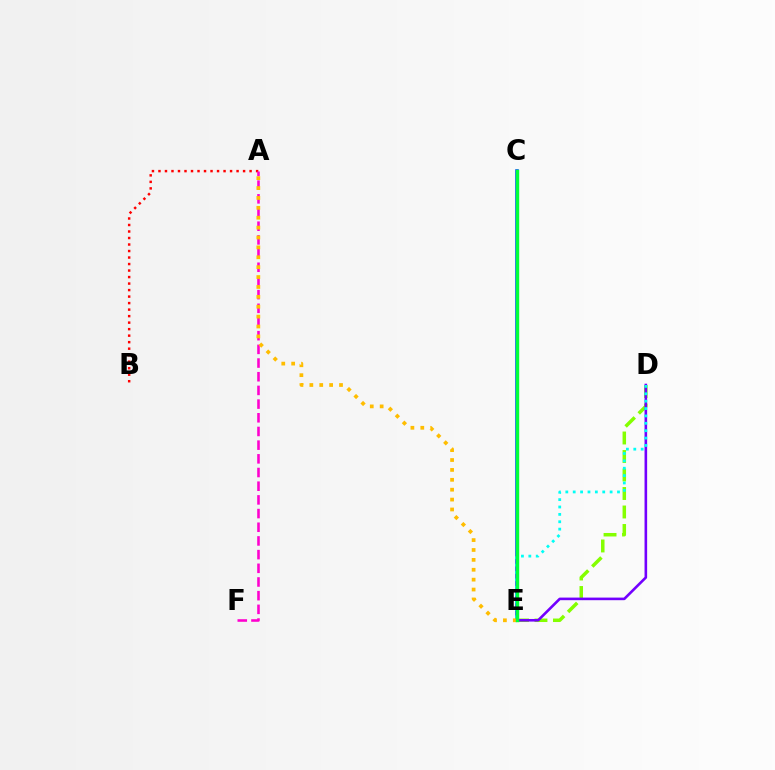{('D', 'E'): [{'color': '#84ff00', 'line_style': 'dashed', 'thickness': 2.51}, {'color': '#7200ff', 'line_style': 'solid', 'thickness': 1.88}, {'color': '#00fff6', 'line_style': 'dotted', 'thickness': 2.01}], ('C', 'E'): [{'color': '#004bff', 'line_style': 'solid', 'thickness': 2.56}, {'color': '#00ff39', 'line_style': 'solid', 'thickness': 2.46}], ('A', 'B'): [{'color': '#ff0000', 'line_style': 'dotted', 'thickness': 1.77}], ('A', 'F'): [{'color': '#ff00cf', 'line_style': 'dashed', 'thickness': 1.86}], ('A', 'E'): [{'color': '#ffbd00', 'line_style': 'dotted', 'thickness': 2.69}]}